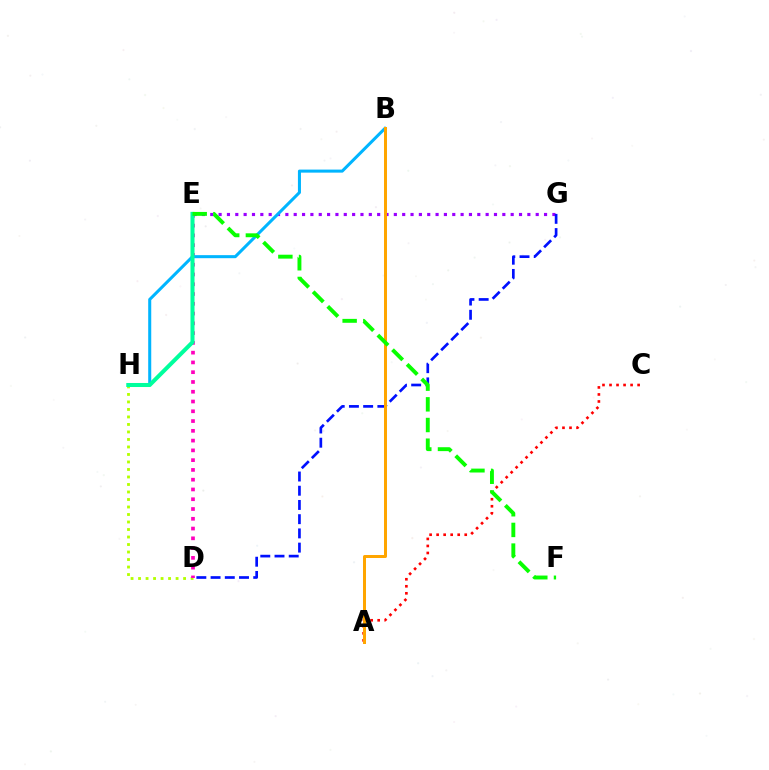{('D', 'H'): [{'color': '#b3ff00', 'line_style': 'dotted', 'thickness': 2.04}], ('D', 'E'): [{'color': '#ff00bd', 'line_style': 'dotted', 'thickness': 2.66}], ('E', 'G'): [{'color': '#9b00ff', 'line_style': 'dotted', 'thickness': 2.27}], ('B', 'H'): [{'color': '#00b5ff', 'line_style': 'solid', 'thickness': 2.19}], ('A', 'C'): [{'color': '#ff0000', 'line_style': 'dotted', 'thickness': 1.91}], ('D', 'G'): [{'color': '#0010ff', 'line_style': 'dashed', 'thickness': 1.93}], ('A', 'B'): [{'color': '#ffa500', 'line_style': 'solid', 'thickness': 2.15}], ('E', 'H'): [{'color': '#00ff9d', 'line_style': 'solid', 'thickness': 2.9}], ('E', 'F'): [{'color': '#08ff00', 'line_style': 'dashed', 'thickness': 2.81}]}